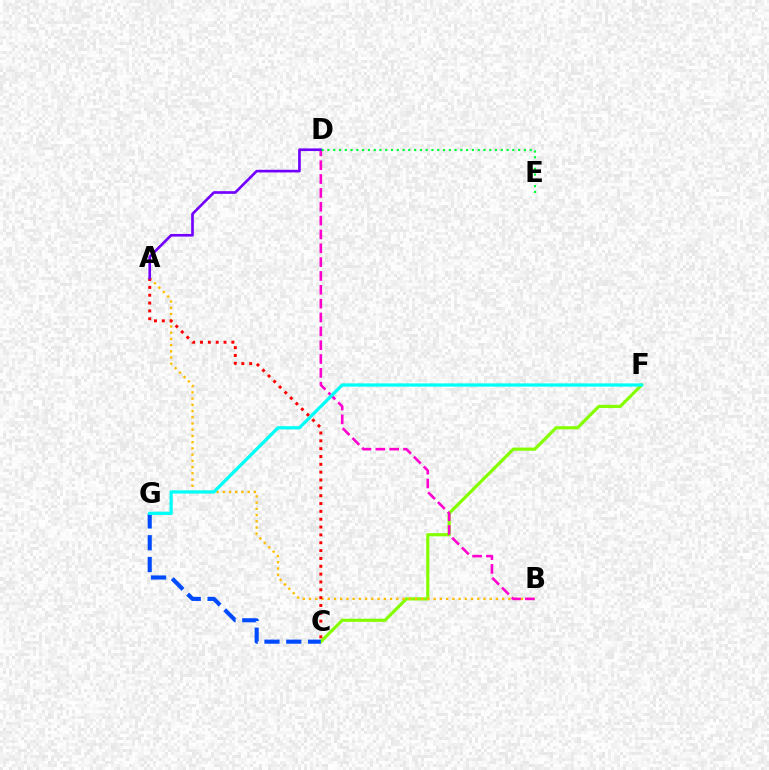{('C', 'F'): [{'color': '#84ff00', 'line_style': 'solid', 'thickness': 2.29}], ('A', 'B'): [{'color': '#ffbd00', 'line_style': 'dotted', 'thickness': 1.69}], ('A', 'C'): [{'color': '#ff0000', 'line_style': 'dotted', 'thickness': 2.13}], ('B', 'D'): [{'color': '#ff00cf', 'line_style': 'dashed', 'thickness': 1.88}], ('C', 'G'): [{'color': '#004bff', 'line_style': 'dashed', 'thickness': 2.96}], ('A', 'D'): [{'color': '#7200ff', 'line_style': 'solid', 'thickness': 1.91}], ('F', 'G'): [{'color': '#00fff6', 'line_style': 'solid', 'thickness': 2.32}], ('D', 'E'): [{'color': '#00ff39', 'line_style': 'dotted', 'thickness': 1.57}]}